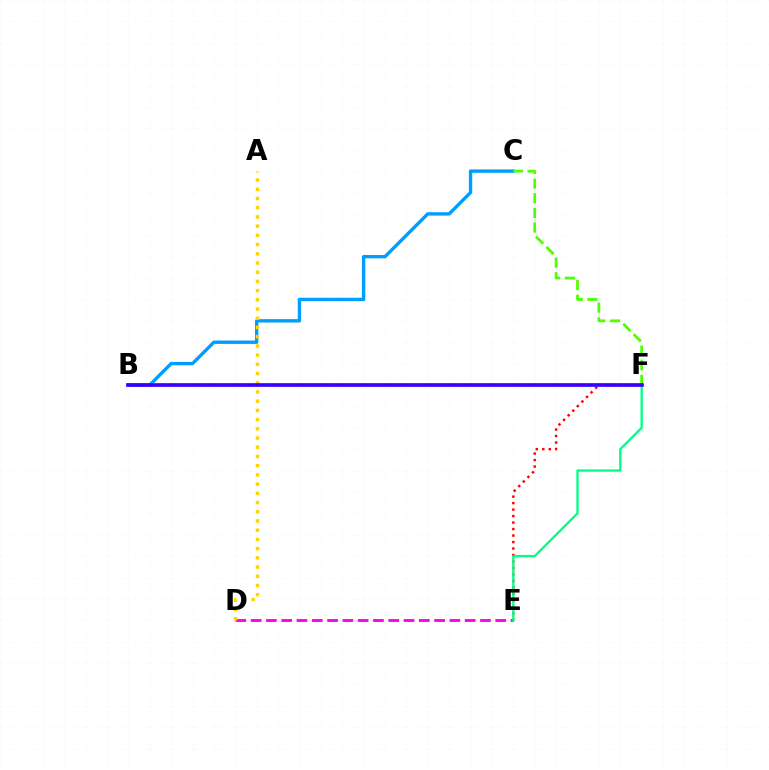{('E', 'F'): [{'color': '#ff0000', 'line_style': 'dotted', 'thickness': 1.76}, {'color': '#00ff86', 'line_style': 'solid', 'thickness': 1.68}], ('B', 'C'): [{'color': '#009eff', 'line_style': 'solid', 'thickness': 2.43}], ('D', 'E'): [{'color': '#ff00ed', 'line_style': 'dashed', 'thickness': 2.08}], ('C', 'F'): [{'color': '#4fff00', 'line_style': 'dashed', 'thickness': 1.99}], ('A', 'D'): [{'color': '#ffd500', 'line_style': 'dotted', 'thickness': 2.5}], ('B', 'F'): [{'color': '#3700ff', 'line_style': 'solid', 'thickness': 2.64}]}